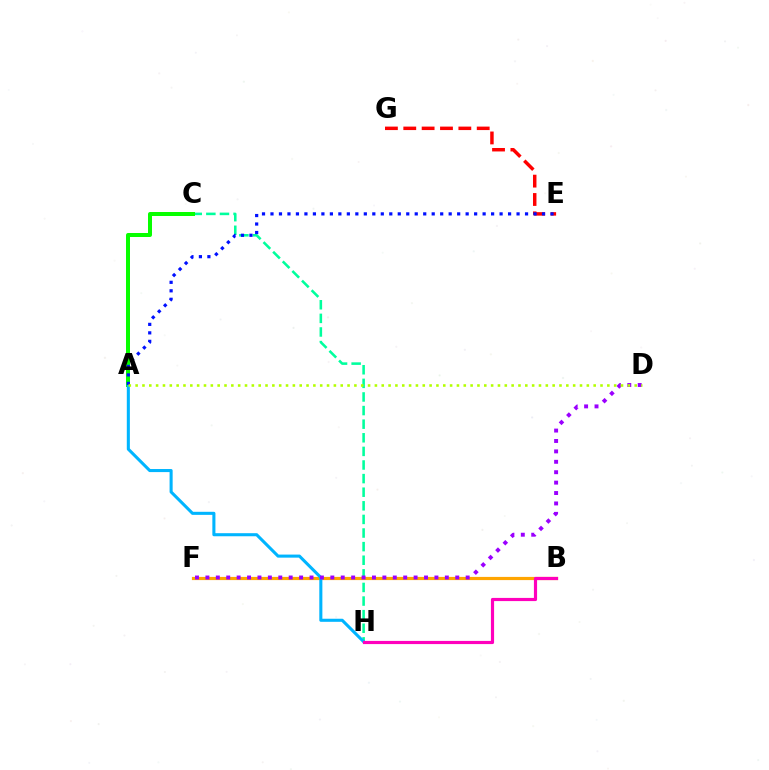{('C', 'H'): [{'color': '#00ff9d', 'line_style': 'dashed', 'thickness': 1.85}], ('A', 'C'): [{'color': '#08ff00', 'line_style': 'solid', 'thickness': 2.88}], ('E', 'G'): [{'color': '#ff0000', 'line_style': 'dashed', 'thickness': 2.49}], ('B', 'F'): [{'color': '#ffa500', 'line_style': 'solid', 'thickness': 2.29}], ('A', 'H'): [{'color': '#00b5ff', 'line_style': 'solid', 'thickness': 2.21}], ('A', 'E'): [{'color': '#0010ff', 'line_style': 'dotted', 'thickness': 2.31}], ('D', 'F'): [{'color': '#9b00ff', 'line_style': 'dotted', 'thickness': 2.83}], ('B', 'H'): [{'color': '#ff00bd', 'line_style': 'solid', 'thickness': 2.28}], ('A', 'D'): [{'color': '#b3ff00', 'line_style': 'dotted', 'thickness': 1.86}]}